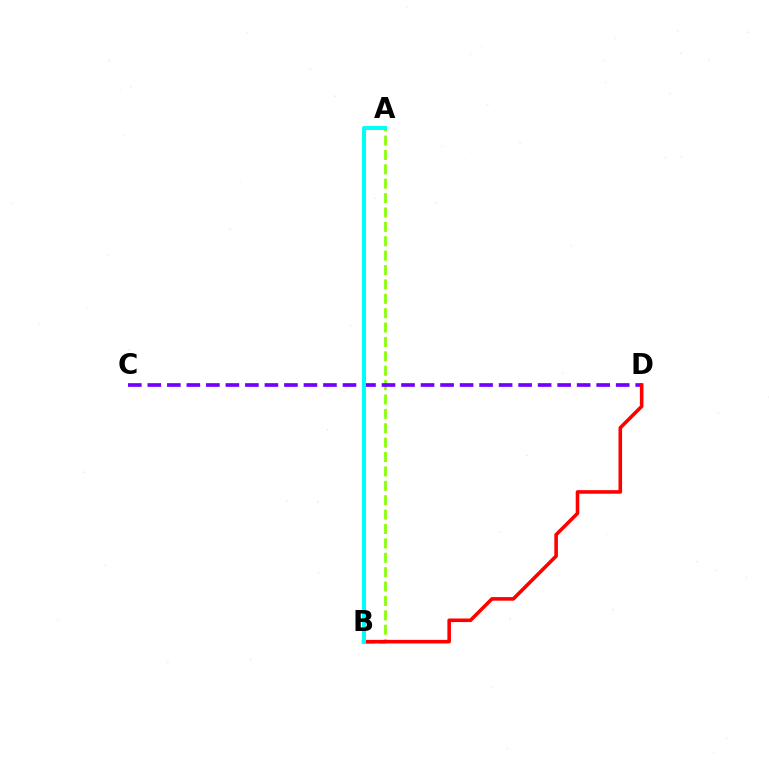{('A', 'B'): [{'color': '#84ff00', 'line_style': 'dashed', 'thickness': 1.95}, {'color': '#00fff6', 'line_style': 'solid', 'thickness': 2.9}], ('C', 'D'): [{'color': '#7200ff', 'line_style': 'dashed', 'thickness': 2.65}], ('B', 'D'): [{'color': '#ff0000', 'line_style': 'solid', 'thickness': 2.58}]}